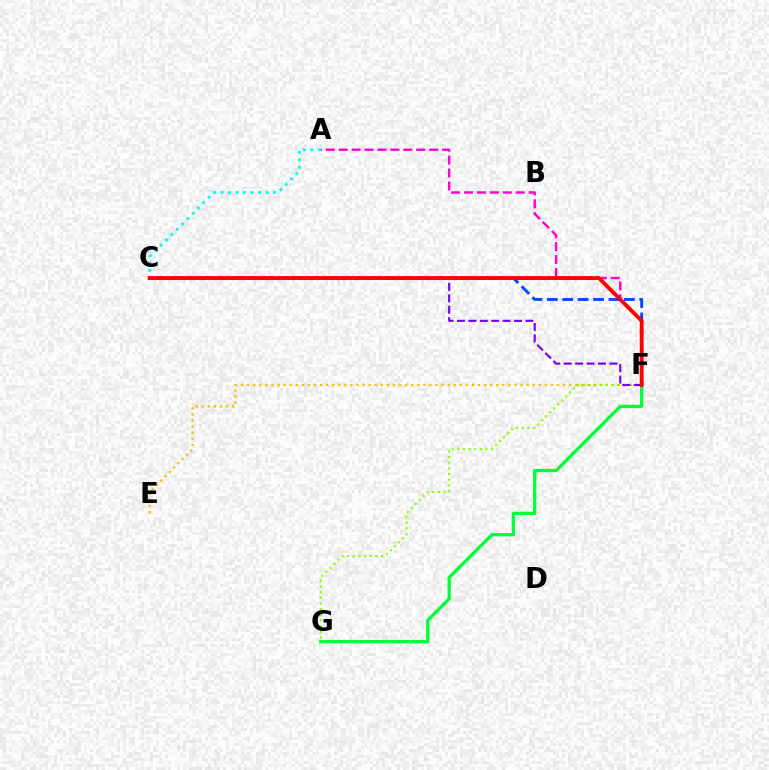{('A', 'F'): [{'color': '#ff00cf', 'line_style': 'dashed', 'thickness': 1.76}], ('A', 'C'): [{'color': '#00fff6', 'line_style': 'dotted', 'thickness': 2.04}], ('C', 'F'): [{'color': '#004bff', 'line_style': 'dashed', 'thickness': 2.09}, {'color': '#7200ff', 'line_style': 'dashed', 'thickness': 1.55}, {'color': '#ff0000', 'line_style': 'solid', 'thickness': 2.77}], ('E', 'F'): [{'color': '#ffbd00', 'line_style': 'dotted', 'thickness': 1.65}], ('F', 'G'): [{'color': '#84ff00', 'line_style': 'dotted', 'thickness': 1.53}, {'color': '#00ff39', 'line_style': 'solid', 'thickness': 2.36}]}